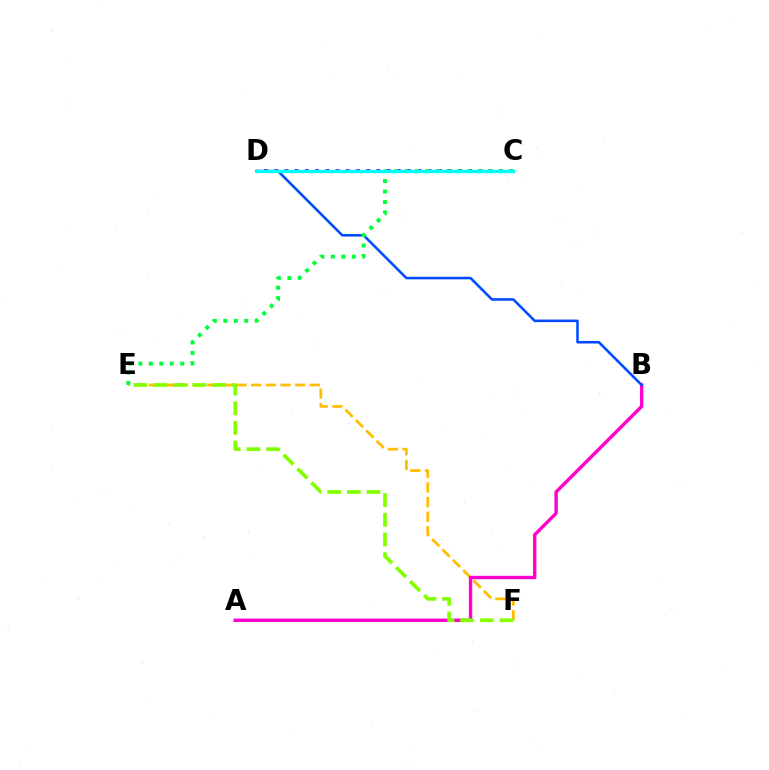{('E', 'F'): [{'color': '#ffbd00', 'line_style': 'dashed', 'thickness': 1.99}, {'color': '#84ff00', 'line_style': 'dashed', 'thickness': 2.67}], ('C', 'D'): [{'color': '#ff0000', 'line_style': 'dotted', 'thickness': 1.9}, {'color': '#7200ff', 'line_style': 'dotted', 'thickness': 2.77}, {'color': '#00fff6', 'line_style': 'solid', 'thickness': 2.42}], ('A', 'B'): [{'color': '#ff00cf', 'line_style': 'solid', 'thickness': 2.44}], ('B', 'D'): [{'color': '#004bff', 'line_style': 'solid', 'thickness': 1.84}], ('C', 'E'): [{'color': '#00ff39', 'line_style': 'dotted', 'thickness': 2.85}]}